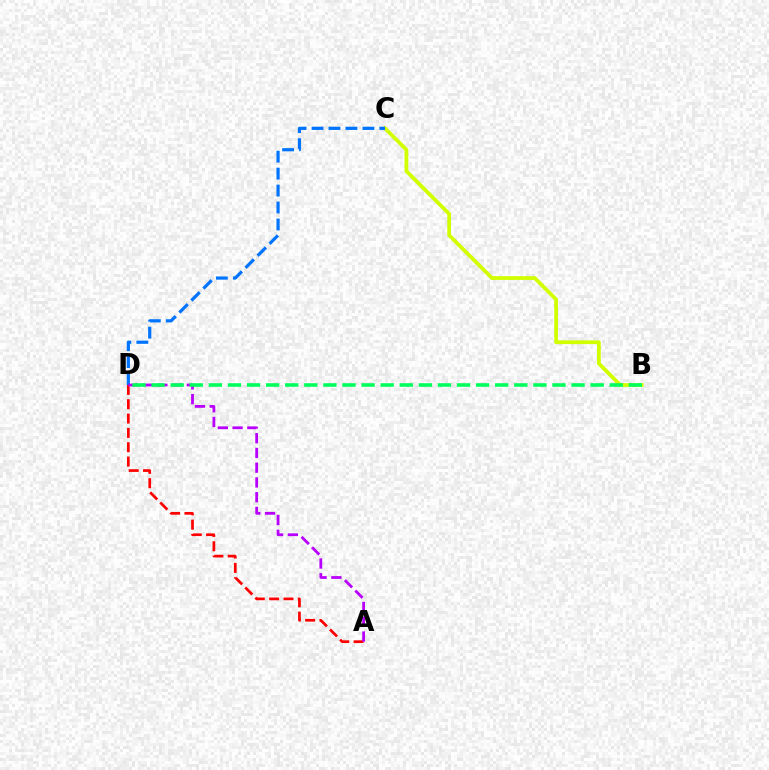{('A', 'D'): [{'color': '#ff0000', 'line_style': 'dashed', 'thickness': 1.95}, {'color': '#b900ff', 'line_style': 'dashed', 'thickness': 2.0}], ('B', 'C'): [{'color': '#d1ff00', 'line_style': 'solid', 'thickness': 2.72}], ('C', 'D'): [{'color': '#0074ff', 'line_style': 'dashed', 'thickness': 2.3}], ('B', 'D'): [{'color': '#00ff5c', 'line_style': 'dashed', 'thickness': 2.59}]}